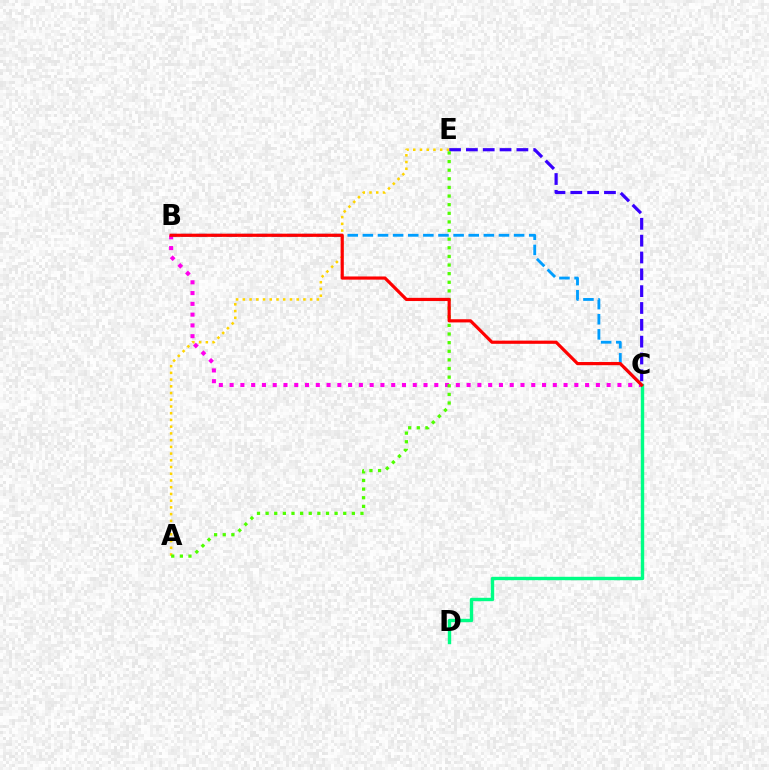{('B', 'C'): [{'color': '#ff00ed', 'line_style': 'dotted', 'thickness': 2.93}, {'color': '#009eff', 'line_style': 'dashed', 'thickness': 2.05}, {'color': '#ff0000', 'line_style': 'solid', 'thickness': 2.29}], ('C', 'E'): [{'color': '#3700ff', 'line_style': 'dashed', 'thickness': 2.29}], ('A', 'E'): [{'color': '#ffd500', 'line_style': 'dotted', 'thickness': 1.83}, {'color': '#4fff00', 'line_style': 'dotted', 'thickness': 2.34}], ('C', 'D'): [{'color': '#00ff86', 'line_style': 'solid', 'thickness': 2.44}]}